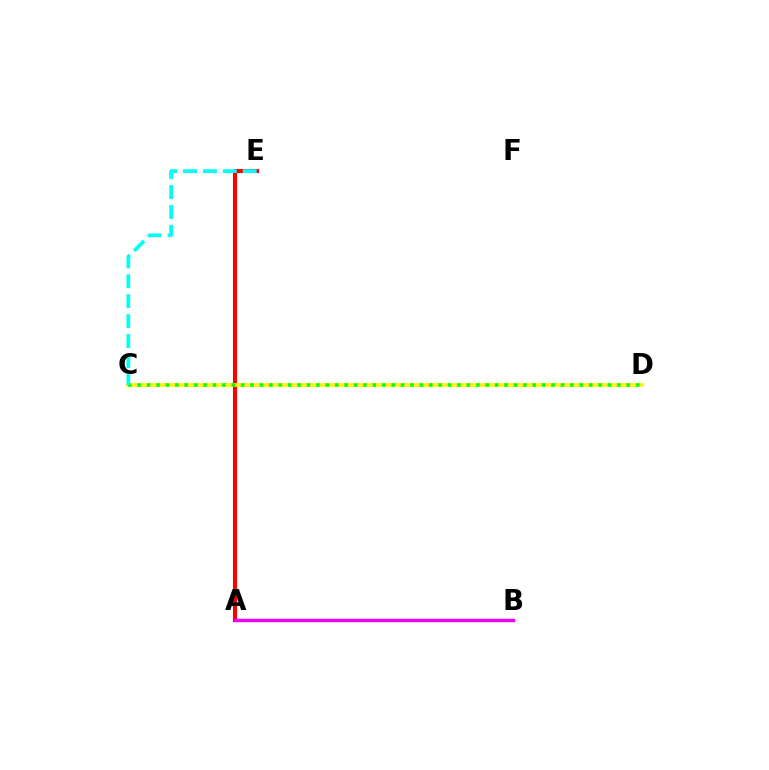{('A', 'E'): [{'color': '#ff0000', 'line_style': 'solid', 'thickness': 2.95}], ('C', 'D'): [{'color': '#fcf500', 'line_style': 'solid', 'thickness': 2.64}, {'color': '#08ff00', 'line_style': 'dotted', 'thickness': 2.56}], ('A', 'B'): [{'color': '#0010ff', 'line_style': 'solid', 'thickness': 1.53}, {'color': '#ee00ff', 'line_style': 'solid', 'thickness': 2.44}], ('C', 'E'): [{'color': '#00fff6', 'line_style': 'dashed', 'thickness': 2.7}]}